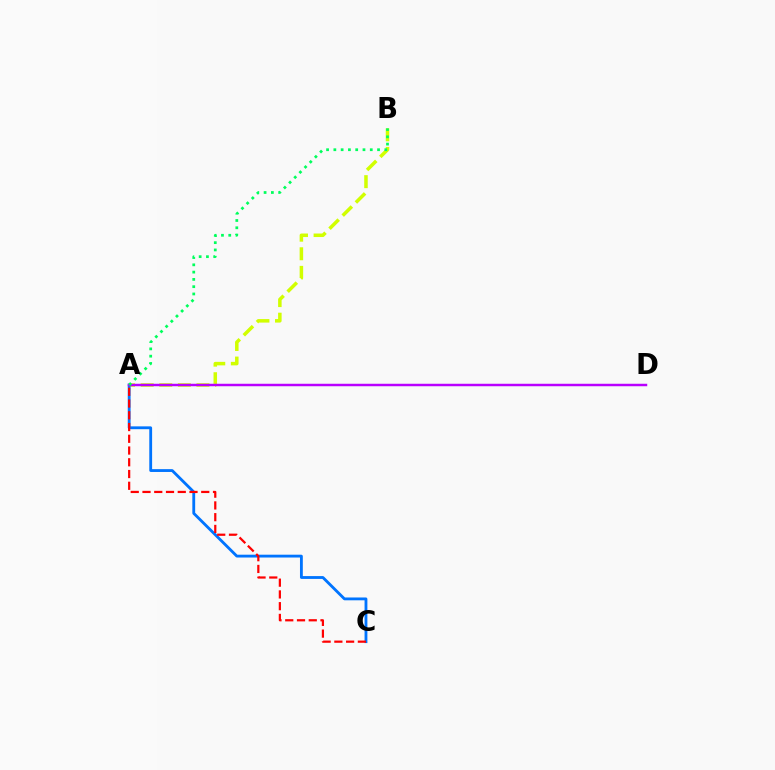{('A', 'B'): [{'color': '#d1ff00', 'line_style': 'dashed', 'thickness': 2.53}, {'color': '#00ff5c', 'line_style': 'dotted', 'thickness': 1.98}], ('A', 'C'): [{'color': '#0074ff', 'line_style': 'solid', 'thickness': 2.04}, {'color': '#ff0000', 'line_style': 'dashed', 'thickness': 1.6}], ('A', 'D'): [{'color': '#b900ff', 'line_style': 'solid', 'thickness': 1.78}]}